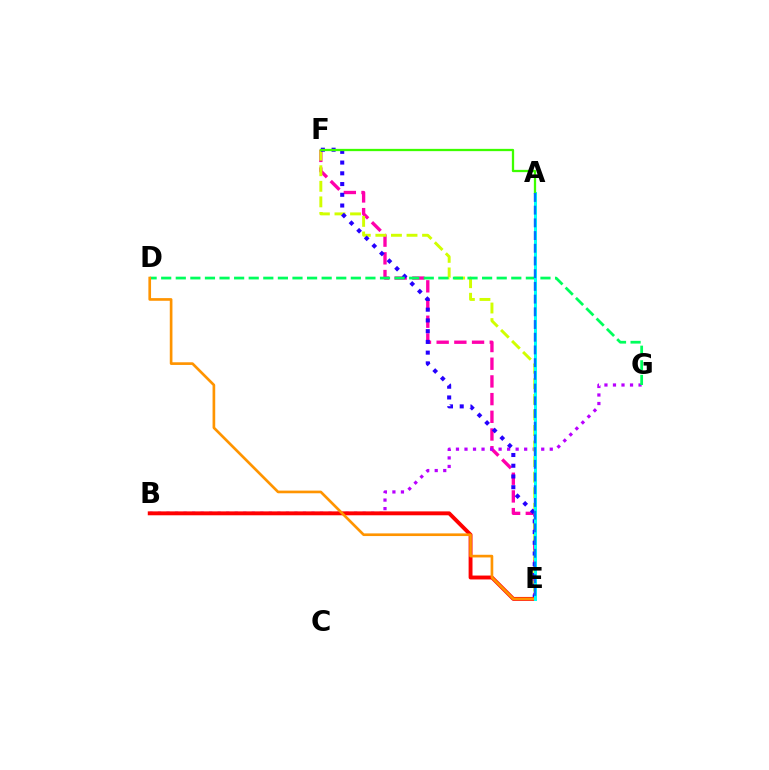{('E', 'F'): [{'color': '#ff00ac', 'line_style': 'dashed', 'thickness': 2.4}, {'color': '#d1ff00', 'line_style': 'dashed', 'thickness': 2.12}, {'color': '#2500ff', 'line_style': 'dotted', 'thickness': 2.92}], ('B', 'G'): [{'color': '#b900ff', 'line_style': 'dotted', 'thickness': 2.32}], ('D', 'G'): [{'color': '#00ff5c', 'line_style': 'dashed', 'thickness': 1.98}], ('B', 'E'): [{'color': '#ff0000', 'line_style': 'solid', 'thickness': 2.8}], ('D', 'E'): [{'color': '#ff9400', 'line_style': 'solid', 'thickness': 1.92}], ('A', 'E'): [{'color': '#00fff6', 'line_style': 'solid', 'thickness': 2.16}, {'color': '#0074ff', 'line_style': 'dashed', 'thickness': 1.73}], ('A', 'F'): [{'color': '#3dff00', 'line_style': 'solid', 'thickness': 1.64}]}